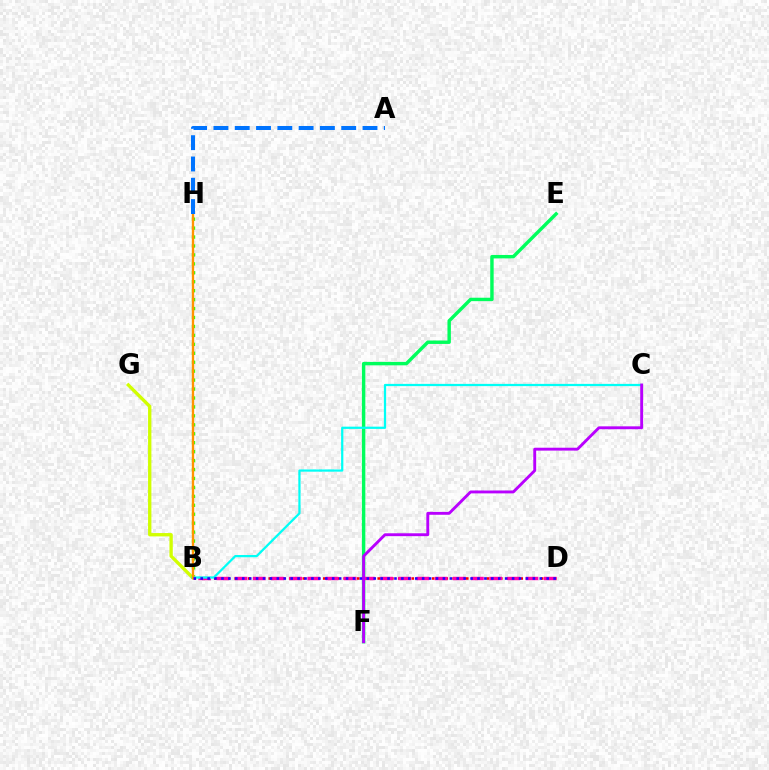{('B', 'D'): [{'color': '#ff0000', 'line_style': 'dotted', 'thickness': 1.85}, {'color': '#ff00ac', 'line_style': 'dashed', 'thickness': 2.47}, {'color': '#2500ff', 'line_style': 'dotted', 'thickness': 1.88}], ('E', 'F'): [{'color': '#00ff5c', 'line_style': 'solid', 'thickness': 2.46}], ('B', 'G'): [{'color': '#d1ff00', 'line_style': 'solid', 'thickness': 2.4}], ('B', 'H'): [{'color': '#3dff00', 'line_style': 'dotted', 'thickness': 2.43}, {'color': '#ff9400', 'line_style': 'solid', 'thickness': 1.69}], ('B', 'C'): [{'color': '#00fff6', 'line_style': 'solid', 'thickness': 1.61}], ('C', 'F'): [{'color': '#b900ff', 'line_style': 'solid', 'thickness': 2.08}], ('A', 'H'): [{'color': '#0074ff', 'line_style': 'dashed', 'thickness': 2.89}]}